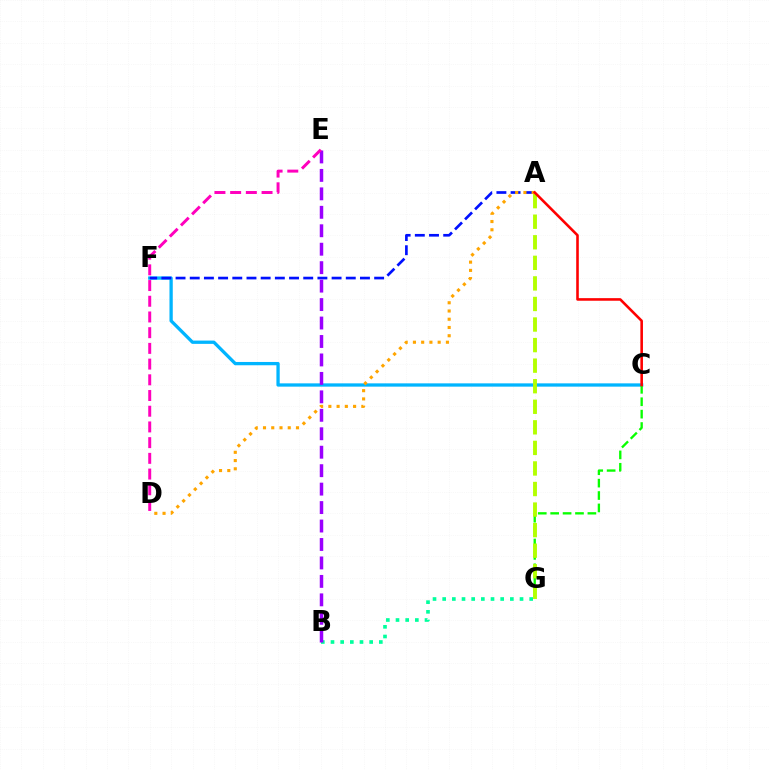{('C', 'F'): [{'color': '#00b5ff', 'line_style': 'solid', 'thickness': 2.37}], ('A', 'F'): [{'color': '#0010ff', 'line_style': 'dashed', 'thickness': 1.93}], ('C', 'G'): [{'color': '#08ff00', 'line_style': 'dashed', 'thickness': 1.69}], ('B', 'G'): [{'color': '#00ff9d', 'line_style': 'dotted', 'thickness': 2.63}], ('A', 'D'): [{'color': '#ffa500', 'line_style': 'dotted', 'thickness': 2.24}], ('A', 'G'): [{'color': '#b3ff00', 'line_style': 'dashed', 'thickness': 2.79}], ('A', 'C'): [{'color': '#ff0000', 'line_style': 'solid', 'thickness': 1.86}], ('B', 'E'): [{'color': '#9b00ff', 'line_style': 'dashed', 'thickness': 2.51}], ('D', 'E'): [{'color': '#ff00bd', 'line_style': 'dashed', 'thickness': 2.13}]}